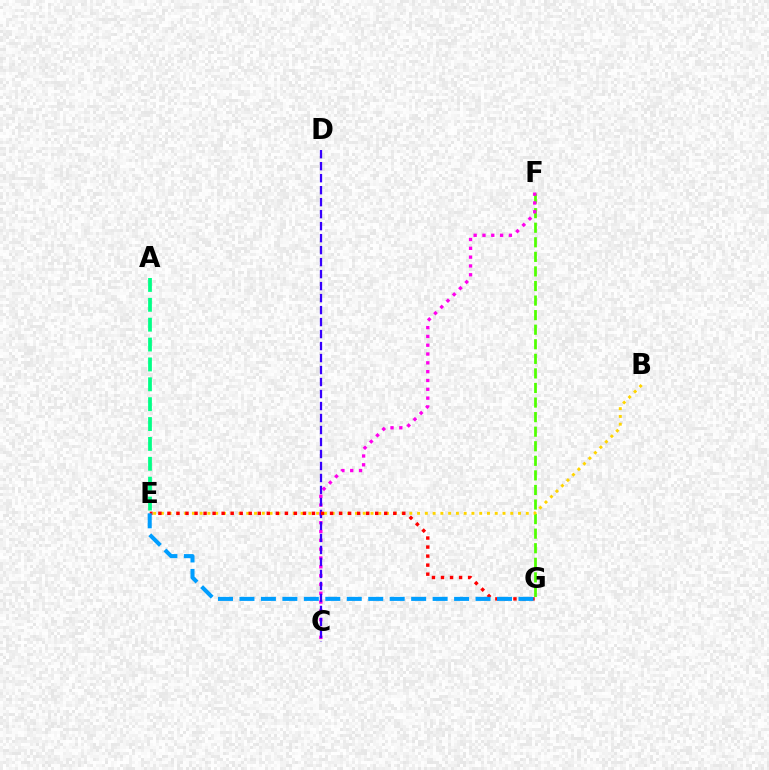{('F', 'G'): [{'color': '#4fff00', 'line_style': 'dashed', 'thickness': 1.98}], ('A', 'E'): [{'color': '#00ff86', 'line_style': 'dashed', 'thickness': 2.7}], ('C', 'F'): [{'color': '#ff00ed', 'line_style': 'dotted', 'thickness': 2.4}], ('B', 'E'): [{'color': '#ffd500', 'line_style': 'dotted', 'thickness': 2.11}], ('C', 'D'): [{'color': '#3700ff', 'line_style': 'dashed', 'thickness': 1.63}], ('E', 'G'): [{'color': '#ff0000', 'line_style': 'dotted', 'thickness': 2.45}, {'color': '#009eff', 'line_style': 'dashed', 'thickness': 2.92}]}